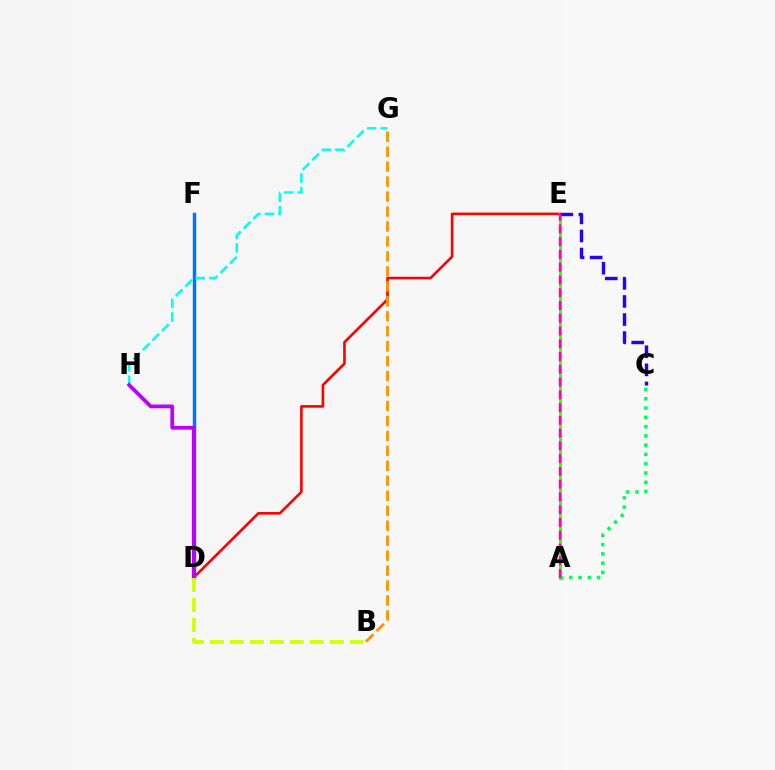{('D', 'E'): [{'color': '#ff0000', 'line_style': 'solid', 'thickness': 1.89}], ('D', 'F'): [{'color': '#0074ff', 'line_style': 'solid', 'thickness': 2.48}], ('A', 'C'): [{'color': '#00ff5c', 'line_style': 'dotted', 'thickness': 2.52}], ('A', 'E'): [{'color': '#3dff00', 'line_style': 'solid', 'thickness': 2.21}, {'color': '#ff00ac', 'line_style': 'dashed', 'thickness': 1.73}], ('C', 'E'): [{'color': '#2500ff', 'line_style': 'dashed', 'thickness': 2.46}], ('G', 'H'): [{'color': '#00fff6', 'line_style': 'dashed', 'thickness': 1.84}], ('B', 'G'): [{'color': '#ff9400', 'line_style': 'dashed', 'thickness': 2.03}], ('D', 'H'): [{'color': '#b900ff', 'line_style': 'solid', 'thickness': 2.69}], ('B', 'D'): [{'color': '#d1ff00', 'line_style': 'dashed', 'thickness': 2.72}]}